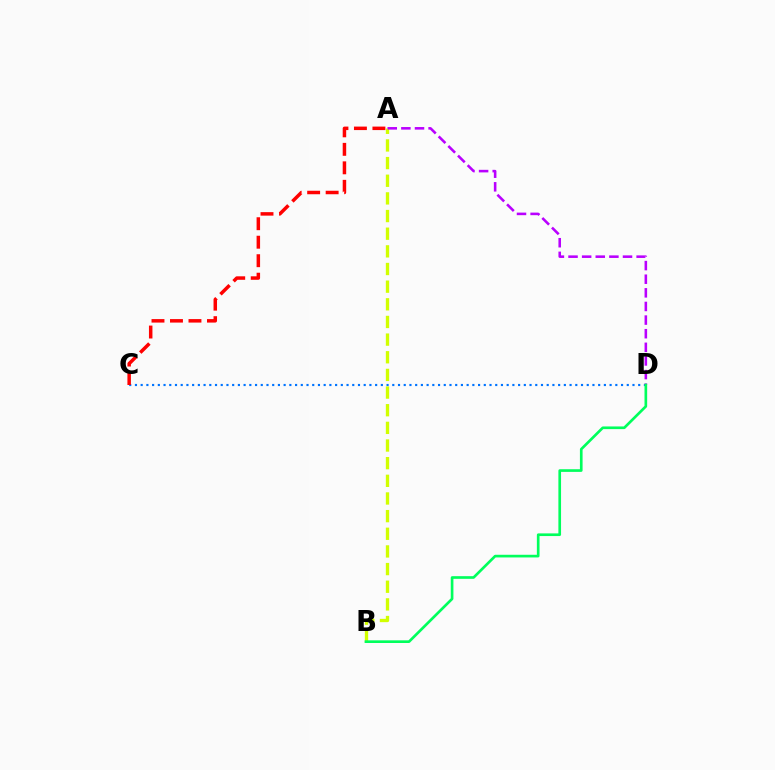{('A', 'B'): [{'color': '#d1ff00', 'line_style': 'dashed', 'thickness': 2.4}], ('C', 'D'): [{'color': '#0074ff', 'line_style': 'dotted', 'thickness': 1.55}], ('A', 'C'): [{'color': '#ff0000', 'line_style': 'dashed', 'thickness': 2.51}], ('A', 'D'): [{'color': '#b900ff', 'line_style': 'dashed', 'thickness': 1.85}], ('B', 'D'): [{'color': '#00ff5c', 'line_style': 'solid', 'thickness': 1.92}]}